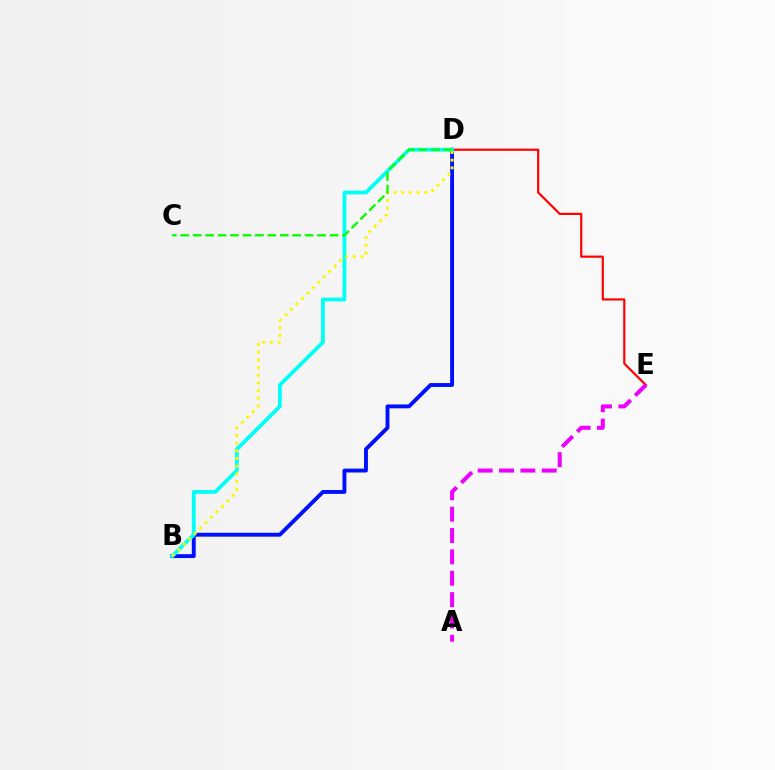{('B', 'D'): [{'color': '#0010ff', 'line_style': 'solid', 'thickness': 2.8}, {'color': '#00fff6', 'line_style': 'solid', 'thickness': 2.73}, {'color': '#fcf500', 'line_style': 'dotted', 'thickness': 2.09}], ('D', 'E'): [{'color': '#ff0000', 'line_style': 'solid', 'thickness': 1.57}], ('A', 'E'): [{'color': '#ee00ff', 'line_style': 'dashed', 'thickness': 2.9}], ('C', 'D'): [{'color': '#08ff00', 'line_style': 'dashed', 'thickness': 1.69}]}